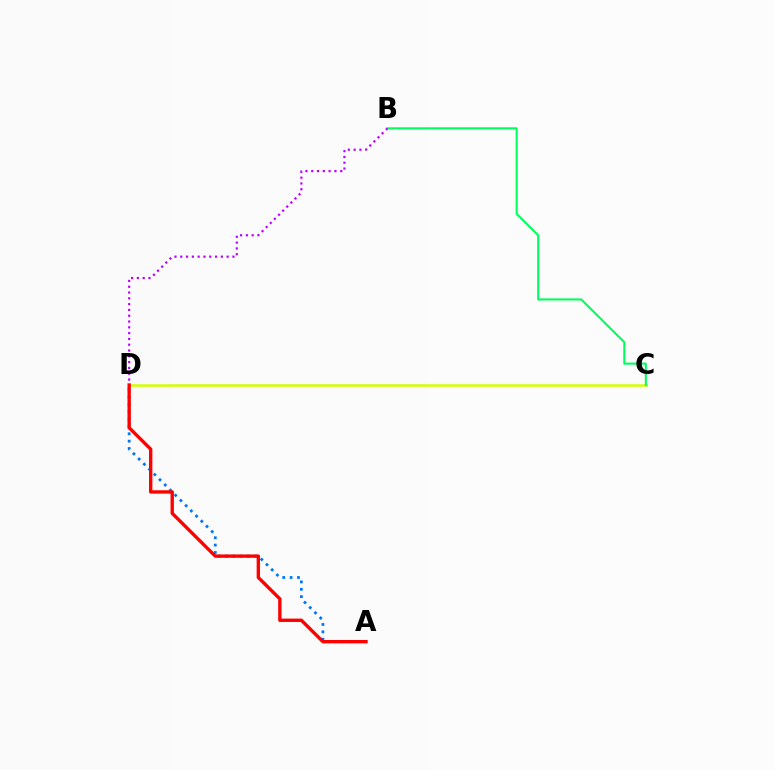{('C', 'D'): [{'color': '#d1ff00', 'line_style': 'solid', 'thickness': 1.81}], ('A', 'D'): [{'color': '#0074ff', 'line_style': 'dotted', 'thickness': 2.0}, {'color': '#ff0000', 'line_style': 'solid', 'thickness': 2.42}], ('B', 'C'): [{'color': '#00ff5c', 'line_style': 'solid', 'thickness': 1.51}], ('B', 'D'): [{'color': '#b900ff', 'line_style': 'dotted', 'thickness': 1.58}]}